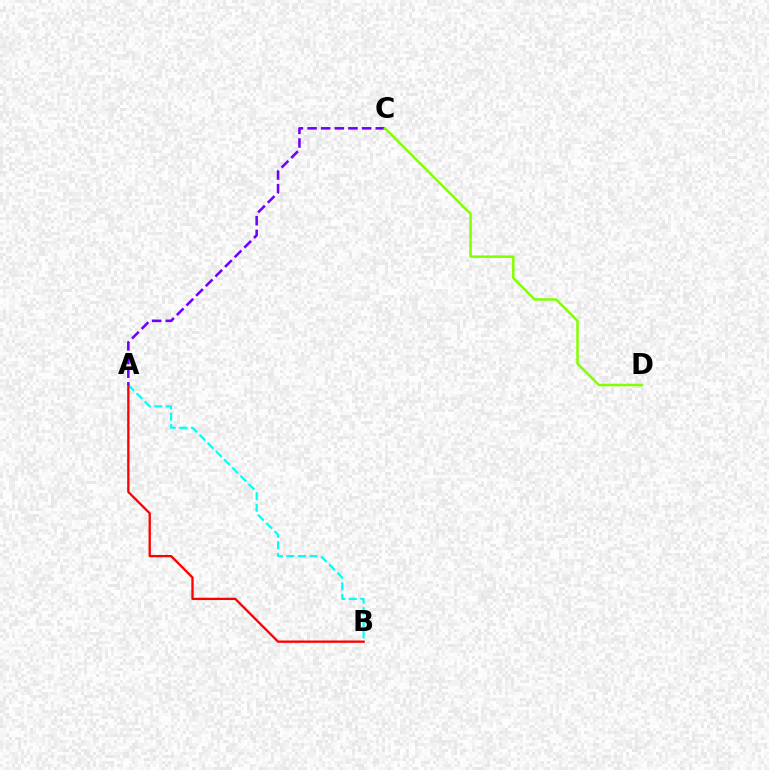{('A', 'B'): [{'color': '#00fff6', 'line_style': 'dashed', 'thickness': 1.57}, {'color': '#ff0000', 'line_style': 'solid', 'thickness': 1.66}], ('A', 'C'): [{'color': '#7200ff', 'line_style': 'dashed', 'thickness': 1.85}], ('C', 'D'): [{'color': '#84ff00', 'line_style': 'solid', 'thickness': 1.8}]}